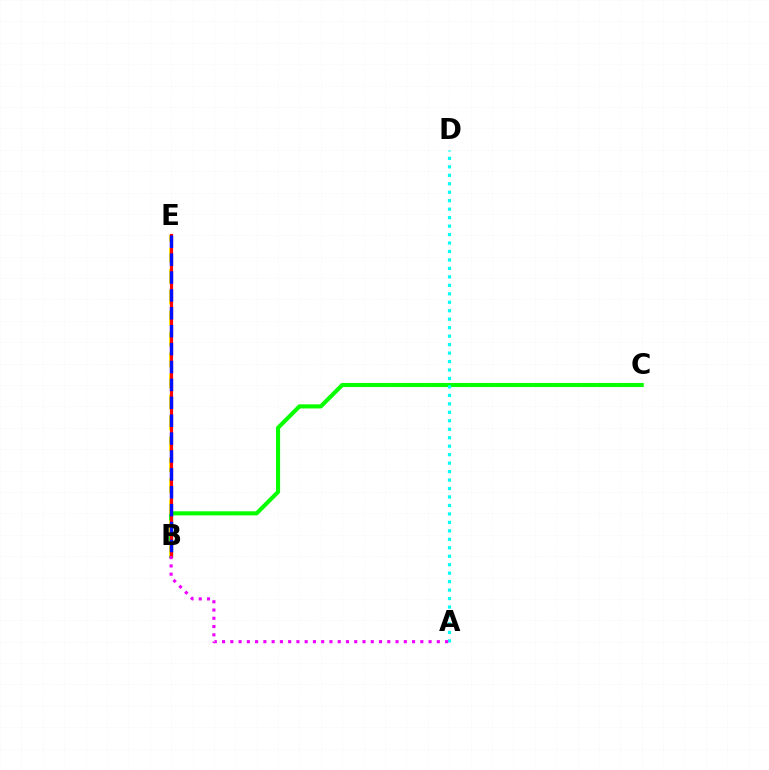{('B', 'C'): [{'color': '#08ff00', 'line_style': 'solid', 'thickness': 2.95}], ('A', 'D'): [{'color': '#00fff6', 'line_style': 'dotted', 'thickness': 2.3}], ('B', 'E'): [{'color': '#fcf500', 'line_style': 'dashed', 'thickness': 2.85}, {'color': '#ff0000', 'line_style': 'solid', 'thickness': 2.28}, {'color': '#0010ff', 'line_style': 'dashed', 'thickness': 2.43}], ('A', 'B'): [{'color': '#ee00ff', 'line_style': 'dotted', 'thickness': 2.24}]}